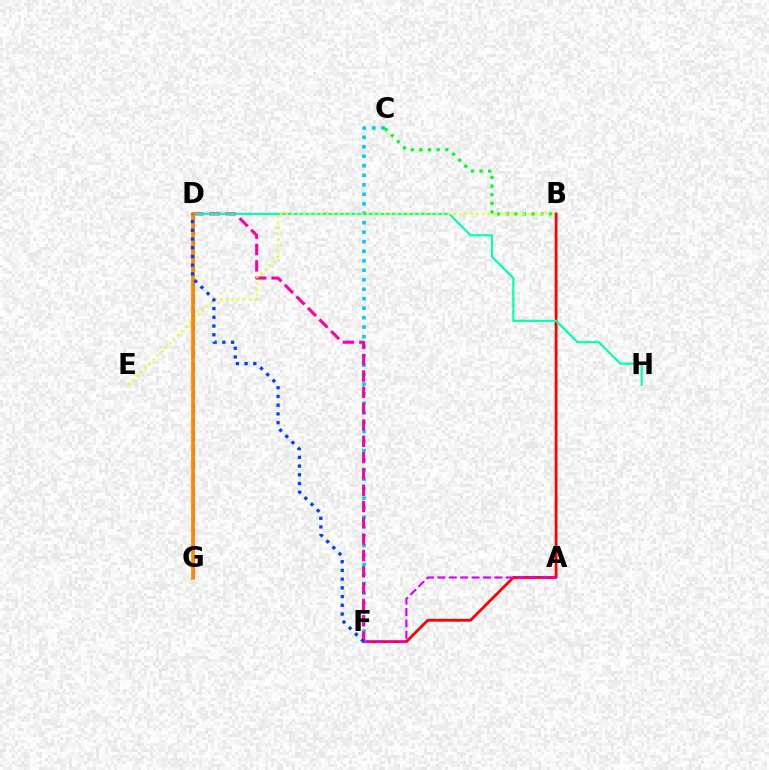{('B', 'F'): [{'color': '#ff0000', 'line_style': 'solid', 'thickness': 2.02}], ('A', 'F'): [{'color': '#d600ff', 'line_style': 'dashed', 'thickness': 1.55}], ('D', 'G'): [{'color': '#4f00ff', 'line_style': 'dashed', 'thickness': 1.87}, {'color': '#66ff00', 'line_style': 'solid', 'thickness': 1.78}, {'color': '#ff8800', 'line_style': 'solid', 'thickness': 2.63}], ('C', 'F'): [{'color': '#00c7ff', 'line_style': 'dotted', 'thickness': 2.58}], ('B', 'C'): [{'color': '#00ff27', 'line_style': 'dotted', 'thickness': 2.34}], ('D', 'F'): [{'color': '#ff00a0', 'line_style': 'dashed', 'thickness': 2.22}, {'color': '#003fff', 'line_style': 'dotted', 'thickness': 2.37}], ('D', 'H'): [{'color': '#00ffaf', 'line_style': 'solid', 'thickness': 1.54}], ('B', 'E'): [{'color': '#eeff00', 'line_style': 'dotted', 'thickness': 1.57}]}